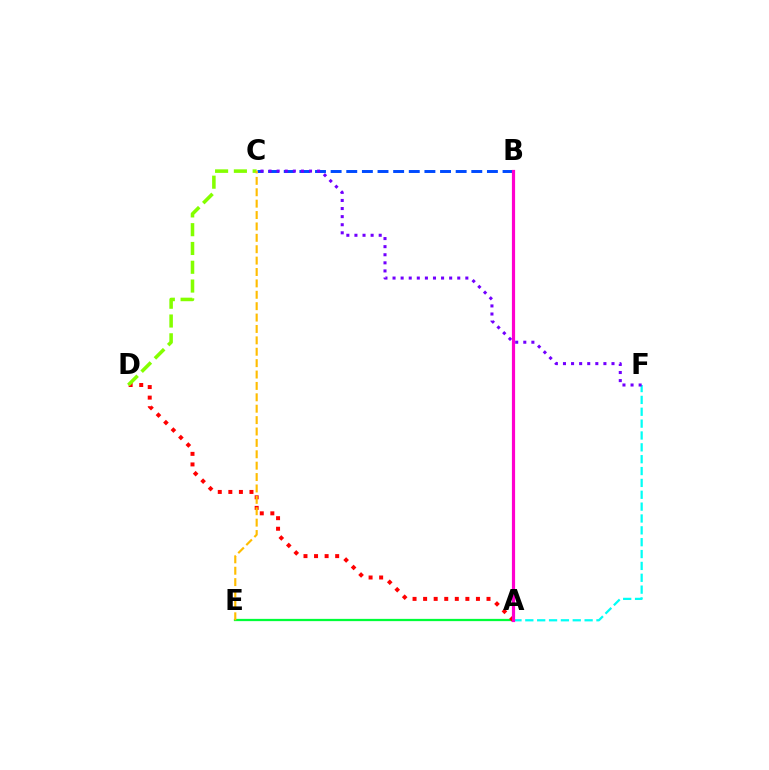{('A', 'E'): [{'color': '#00ff39', 'line_style': 'solid', 'thickness': 1.63}], ('B', 'C'): [{'color': '#004bff', 'line_style': 'dashed', 'thickness': 2.12}], ('A', 'F'): [{'color': '#00fff6', 'line_style': 'dashed', 'thickness': 1.61}], ('A', 'D'): [{'color': '#ff0000', 'line_style': 'dotted', 'thickness': 2.87}], ('C', 'D'): [{'color': '#84ff00', 'line_style': 'dashed', 'thickness': 2.55}], ('A', 'B'): [{'color': '#ff00cf', 'line_style': 'solid', 'thickness': 2.29}], ('C', 'F'): [{'color': '#7200ff', 'line_style': 'dotted', 'thickness': 2.2}], ('C', 'E'): [{'color': '#ffbd00', 'line_style': 'dashed', 'thickness': 1.55}]}